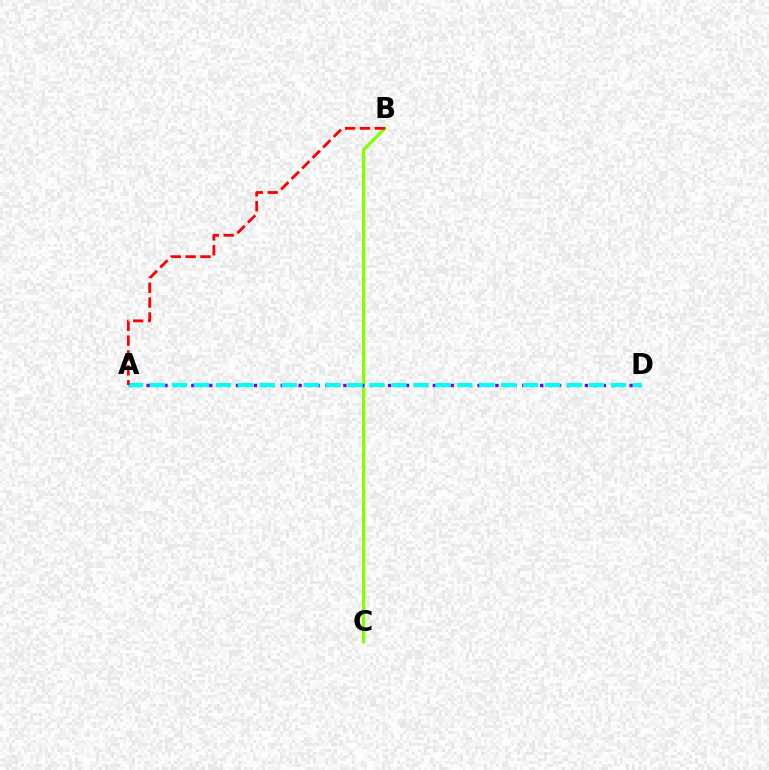{('B', 'C'): [{'color': '#84ff00', 'line_style': 'solid', 'thickness': 2.3}], ('A', 'D'): [{'color': '#7200ff', 'line_style': 'dotted', 'thickness': 2.43}, {'color': '#00fff6', 'line_style': 'dashed', 'thickness': 2.98}], ('A', 'B'): [{'color': '#ff0000', 'line_style': 'dashed', 'thickness': 2.02}]}